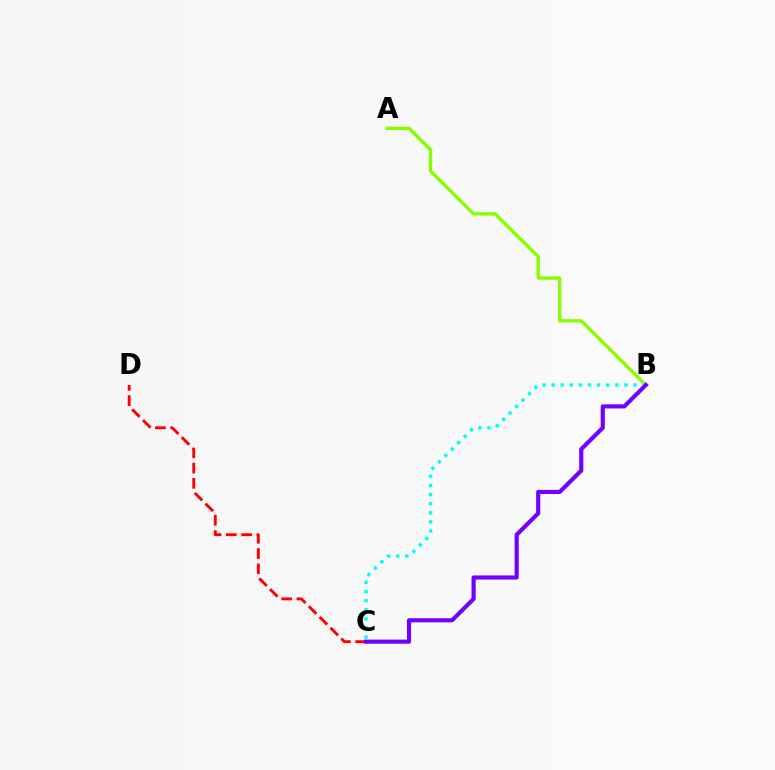{('A', 'B'): [{'color': '#84ff00', 'line_style': 'solid', 'thickness': 2.42}], ('C', 'D'): [{'color': '#ff0000', 'line_style': 'dashed', 'thickness': 2.07}], ('B', 'C'): [{'color': '#00fff6', 'line_style': 'dotted', 'thickness': 2.47}, {'color': '#7200ff', 'line_style': 'solid', 'thickness': 2.98}]}